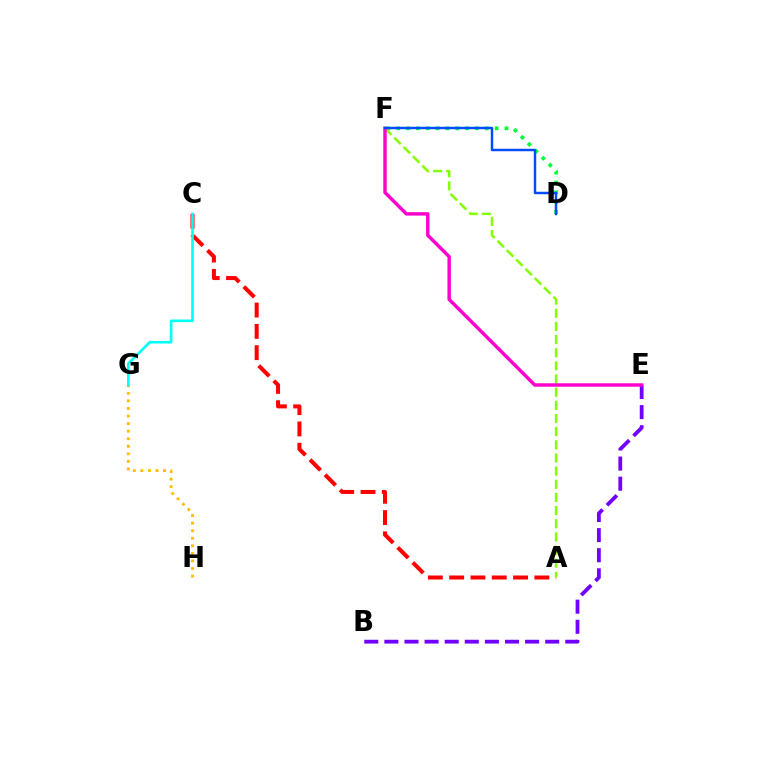{('B', 'E'): [{'color': '#7200ff', 'line_style': 'dashed', 'thickness': 2.73}], ('D', 'F'): [{'color': '#00ff39', 'line_style': 'dotted', 'thickness': 2.67}, {'color': '#004bff', 'line_style': 'solid', 'thickness': 1.77}], ('A', 'C'): [{'color': '#ff0000', 'line_style': 'dashed', 'thickness': 2.89}], ('G', 'H'): [{'color': '#ffbd00', 'line_style': 'dotted', 'thickness': 2.05}], ('C', 'G'): [{'color': '#00fff6', 'line_style': 'solid', 'thickness': 1.9}], ('A', 'F'): [{'color': '#84ff00', 'line_style': 'dashed', 'thickness': 1.79}], ('E', 'F'): [{'color': '#ff00cf', 'line_style': 'solid', 'thickness': 2.47}]}